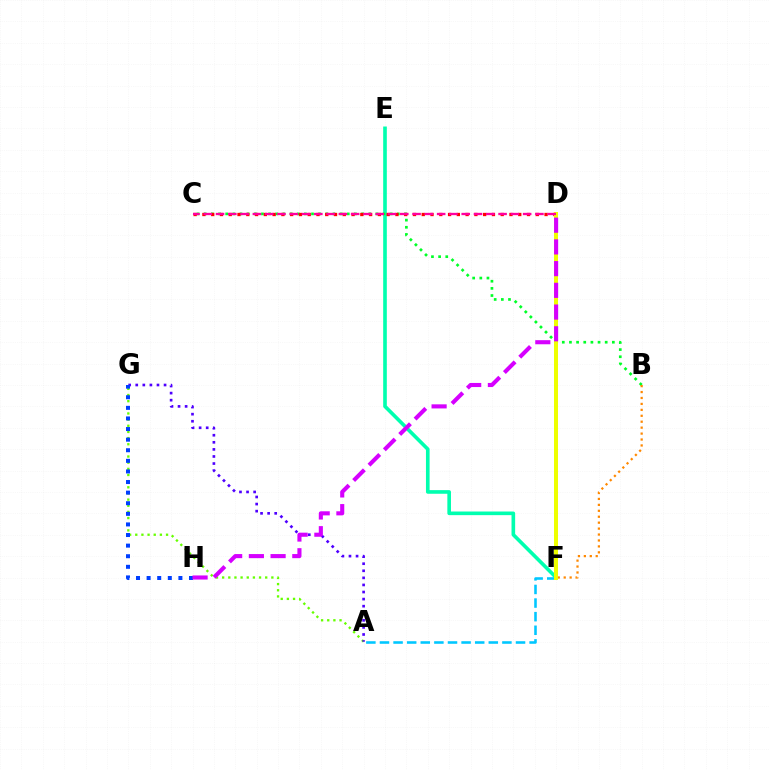{('A', 'G'): [{'color': '#66ff00', 'line_style': 'dotted', 'thickness': 1.67}, {'color': '#4f00ff', 'line_style': 'dotted', 'thickness': 1.92}], ('E', 'F'): [{'color': '#00ffaf', 'line_style': 'solid', 'thickness': 2.62}], ('A', 'F'): [{'color': '#00c7ff', 'line_style': 'dashed', 'thickness': 1.85}], ('B', 'C'): [{'color': '#00ff27', 'line_style': 'dotted', 'thickness': 1.94}], ('C', 'D'): [{'color': '#ff0000', 'line_style': 'dotted', 'thickness': 2.38}, {'color': '#ff00a0', 'line_style': 'dashed', 'thickness': 1.67}], ('G', 'H'): [{'color': '#003fff', 'line_style': 'dotted', 'thickness': 2.88}], ('B', 'F'): [{'color': '#ff8800', 'line_style': 'dotted', 'thickness': 1.61}], ('D', 'F'): [{'color': '#eeff00', 'line_style': 'solid', 'thickness': 2.87}], ('D', 'H'): [{'color': '#d600ff', 'line_style': 'dashed', 'thickness': 2.95}]}